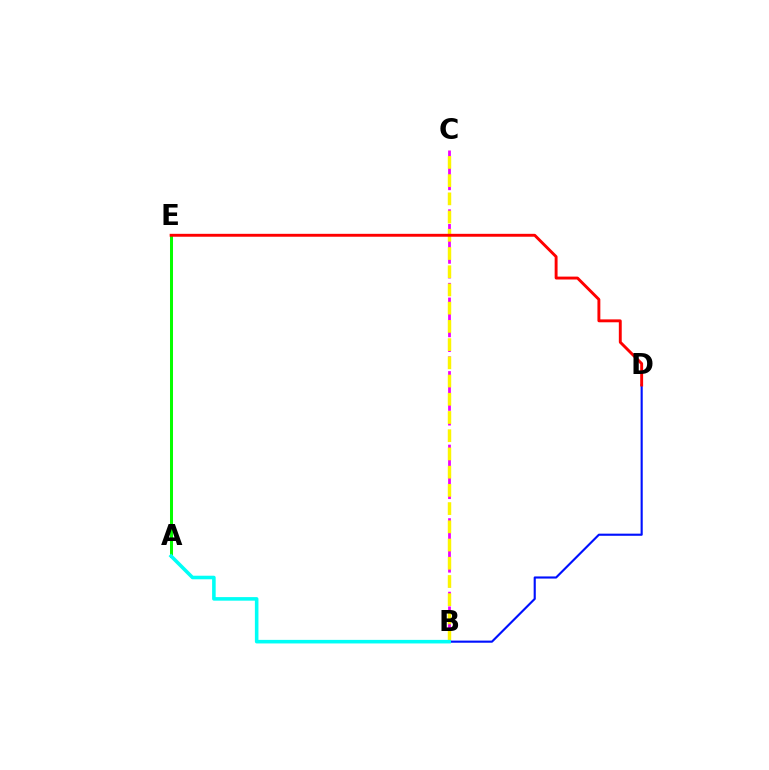{('B', 'C'): [{'color': '#ee00ff', 'line_style': 'dashed', 'thickness': 2.0}, {'color': '#fcf500', 'line_style': 'dashed', 'thickness': 2.48}], ('B', 'D'): [{'color': '#0010ff', 'line_style': 'solid', 'thickness': 1.53}], ('A', 'E'): [{'color': '#08ff00', 'line_style': 'solid', 'thickness': 2.17}], ('A', 'B'): [{'color': '#00fff6', 'line_style': 'solid', 'thickness': 2.57}], ('D', 'E'): [{'color': '#ff0000', 'line_style': 'solid', 'thickness': 2.09}]}